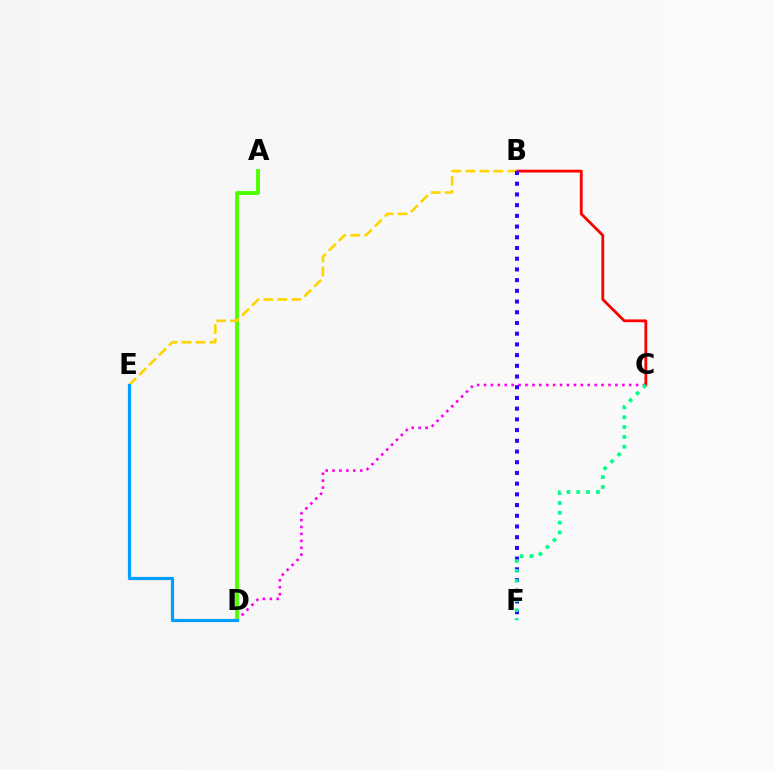{('C', 'D'): [{'color': '#ff00ed', 'line_style': 'dotted', 'thickness': 1.88}], ('A', 'D'): [{'color': '#4fff00', 'line_style': 'solid', 'thickness': 2.78}], ('B', 'C'): [{'color': '#ff0000', 'line_style': 'solid', 'thickness': 2.03}], ('B', 'E'): [{'color': '#ffd500', 'line_style': 'dashed', 'thickness': 1.9}], ('D', 'E'): [{'color': '#009eff', 'line_style': 'solid', 'thickness': 2.29}], ('B', 'F'): [{'color': '#3700ff', 'line_style': 'dotted', 'thickness': 2.91}], ('C', 'F'): [{'color': '#00ff86', 'line_style': 'dotted', 'thickness': 2.67}]}